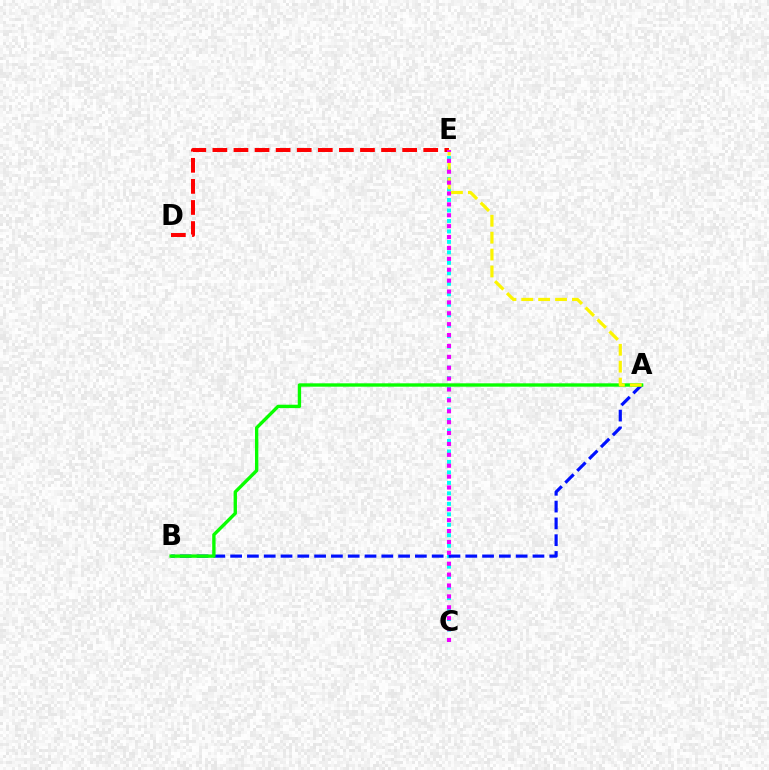{('D', 'E'): [{'color': '#ff0000', 'line_style': 'dashed', 'thickness': 2.86}], ('C', 'E'): [{'color': '#00fff6', 'line_style': 'dotted', 'thickness': 2.85}, {'color': '#ee00ff', 'line_style': 'dotted', 'thickness': 2.96}], ('A', 'B'): [{'color': '#0010ff', 'line_style': 'dashed', 'thickness': 2.28}, {'color': '#08ff00', 'line_style': 'solid', 'thickness': 2.42}], ('A', 'E'): [{'color': '#fcf500', 'line_style': 'dashed', 'thickness': 2.3}]}